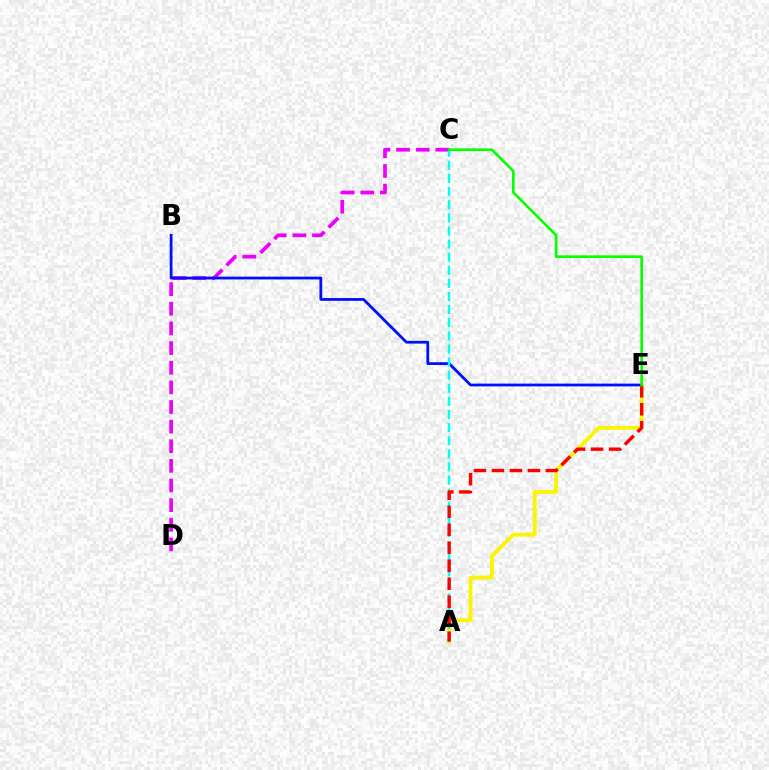{('C', 'D'): [{'color': '#ee00ff', 'line_style': 'dashed', 'thickness': 2.67}], ('A', 'E'): [{'color': '#fcf500', 'line_style': 'solid', 'thickness': 2.73}, {'color': '#ff0000', 'line_style': 'dashed', 'thickness': 2.44}], ('B', 'E'): [{'color': '#0010ff', 'line_style': 'solid', 'thickness': 2.0}], ('A', 'C'): [{'color': '#00fff6', 'line_style': 'dashed', 'thickness': 1.78}], ('C', 'E'): [{'color': '#08ff00', 'line_style': 'solid', 'thickness': 1.91}]}